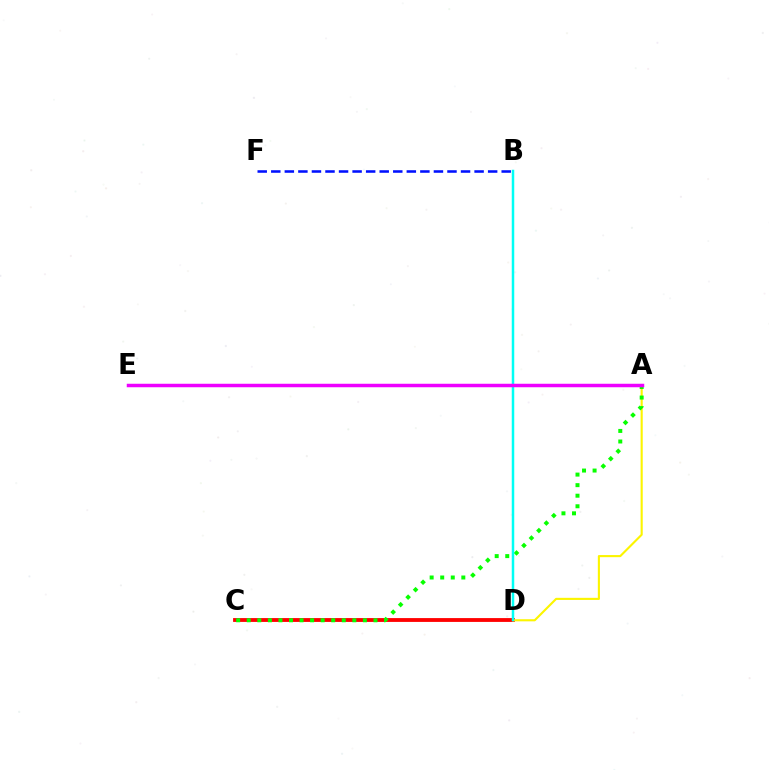{('B', 'F'): [{'color': '#0010ff', 'line_style': 'dashed', 'thickness': 1.84}], ('C', 'D'): [{'color': '#ff0000', 'line_style': 'solid', 'thickness': 2.76}], ('A', 'D'): [{'color': '#fcf500', 'line_style': 'solid', 'thickness': 1.53}], ('A', 'C'): [{'color': '#08ff00', 'line_style': 'dotted', 'thickness': 2.87}], ('B', 'D'): [{'color': '#00fff6', 'line_style': 'solid', 'thickness': 1.79}], ('A', 'E'): [{'color': '#ee00ff', 'line_style': 'solid', 'thickness': 2.51}]}